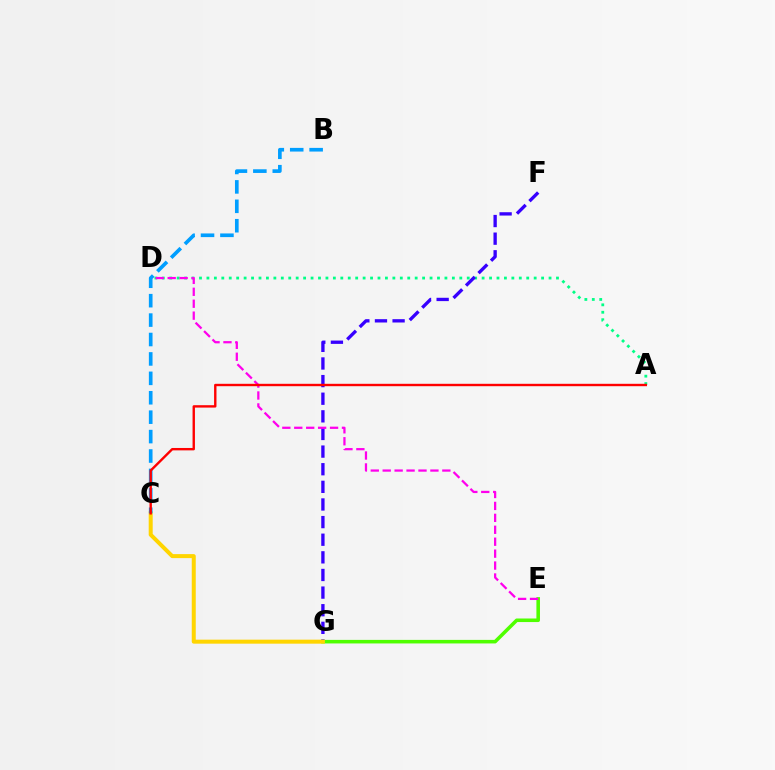{('A', 'D'): [{'color': '#00ff86', 'line_style': 'dotted', 'thickness': 2.02}], ('F', 'G'): [{'color': '#3700ff', 'line_style': 'dashed', 'thickness': 2.39}], ('E', 'G'): [{'color': '#4fff00', 'line_style': 'solid', 'thickness': 2.56}], ('C', 'G'): [{'color': '#ffd500', 'line_style': 'solid', 'thickness': 2.88}], ('D', 'E'): [{'color': '#ff00ed', 'line_style': 'dashed', 'thickness': 1.62}], ('B', 'C'): [{'color': '#009eff', 'line_style': 'dashed', 'thickness': 2.64}], ('A', 'C'): [{'color': '#ff0000', 'line_style': 'solid', 'thickness': 1.72}]}